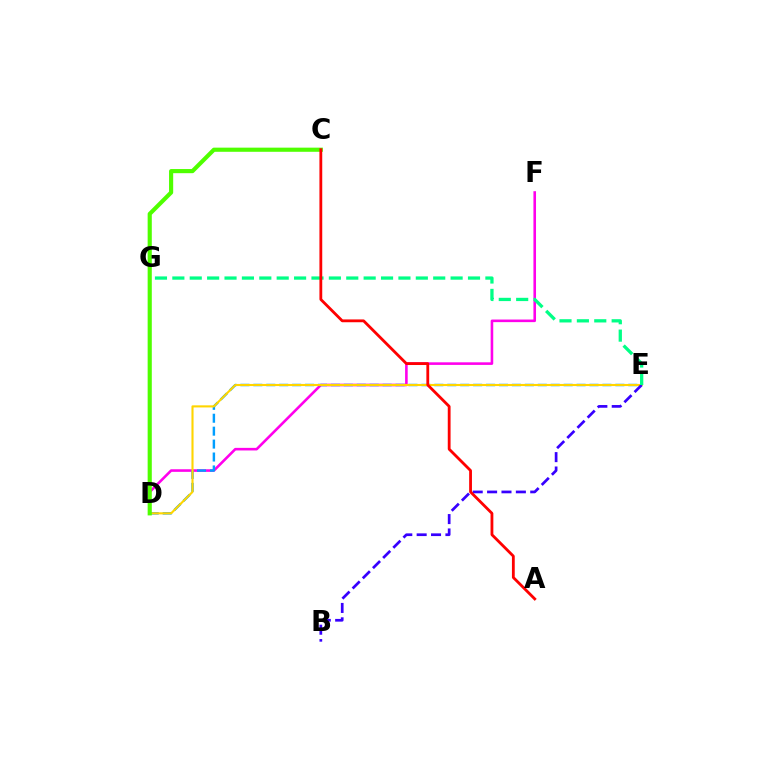{('D', 'F'): [{'color': '#ff00ed', 'line_style': 'solid', 'thickness': 1.87}], ('D', 'E'): [{'color': '#009eff', 'line_style': 'dashed', 'thickness': 1.76}, {'color': '#ffd500', 'line_style': 'solid', 'thickness': 1.52}], ('C', 'D'): [{'color': '#4fff00', 'line_style': 'solid', 'thickness': 2.98}], ('B', 'E'): [{'color': '#3700ff', 'line_style': 'dashed', 'thickness': 1.95}], ('E', 'G'): [{'color': '#00ff86', 'line_style': 'dashed', 'thickness': 2.36}], ('A', 'C'): [{'color': '#ff0000', 'line_style': 'solid', 'thickness': 2.02}]}